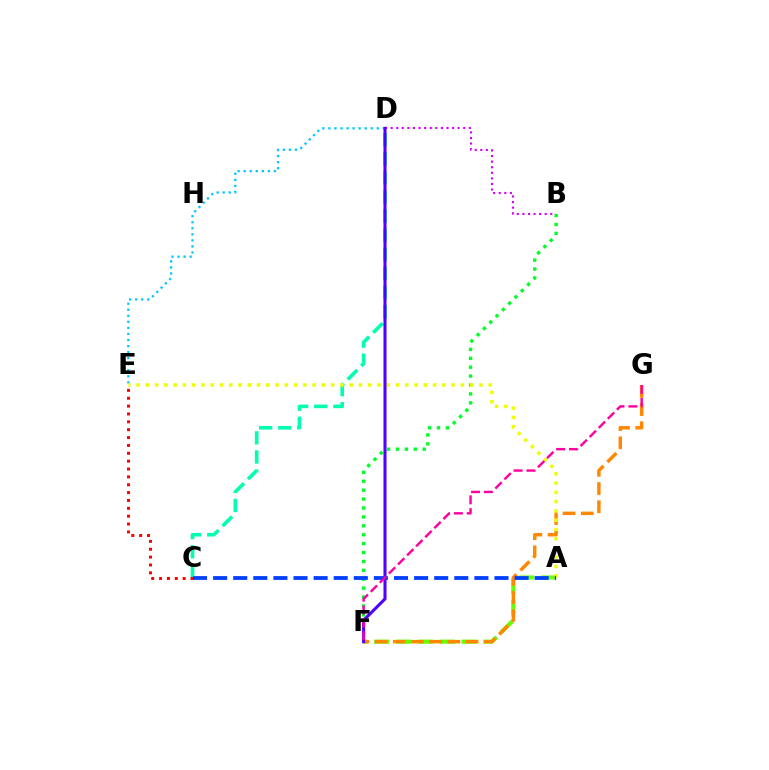{('A', 'F'): [{'color': '#66ff00', 'line_style': 'dashed', 'thickness': 2.97}], ('C', 'D'): [{'color': '#00ffaf', 'line_style': 'dashed', 'thickness': 2.6}], ('B', 'D'): [{'color': '#d600ff', 'line_style': 'dotted', 'thickness': 1.52}], ('C', 'E'): [{'color': '#ff0000', 'line_style': 'dotted', 'thickness': 2.14}], ('F', 'G'): [{'color': '#ff8800', 'line_style': 'dashed', 'thickness': 2.47}, {'color': '#ff00a0', 'line_style': 'dashed', 'thickness': 1.75}], ('B', 'F'): [{'color': '#00ff27', 'line_style': 'dotted', 'thickness': 2.42}], ('D', 'E'): [{'color': '#00c7ff', 'line_style': 'dotted', 'thickness': 1.64}], ('A', 'E'): [{'color': '#eeff00', 'line_style': 'dotted', 'thickness': 2.52}], ('D', 'F'): [{'color': '#4f00ff', 'line_style': 'solid', 'thickness': 2.21}], ('A', 'C'): [{'color': '#003fff', 'line_style': 'dashed', 'thickness': 2.73}]}